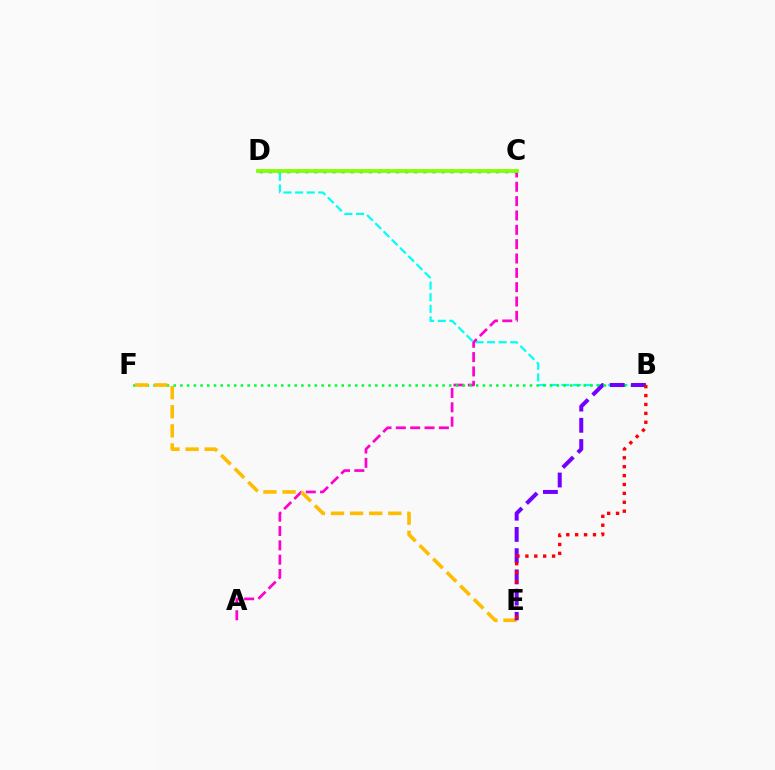{('C', 'D'): [{'color': '#004bff', 'line_style': 'dotted', 'thickness': 2.47}, {'color': '#84ff00', 'line_style': 'solid', 'thickness': 2.75}], ('B', 'D'): [{'color': '#00fff6', 'line_style': 'dashed', 'thickness': 1.58}], ('A', 'C'): [{'color': '#ff00cf', 'line_style': 'dashed', 'thickness': 1.95}], ('B', 'F'): [{'color': '#00ff39', 'line_style': 'dotted', 'thickness': 1.83}], ('E', 'F'): [{'color': '#ffbd00', 'line_style': 'dashed', 'thickness': 2.59}], ('B', 'E'): [{'color': '#7200ff', 'line_style': 'dashed', 'thickness': 2.88}, {'color': '#ff0000', 'line_style': 'dotted', 'thickness': 2.42}]}